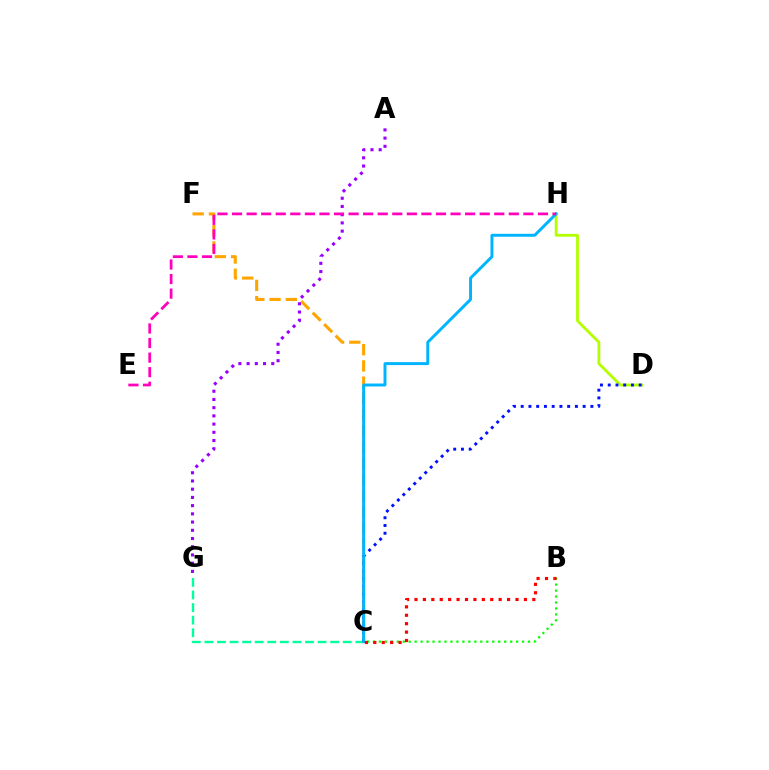{('C', 'G'): [{'color': '#00ff9d', 'line_style': 'dashed', 'thickness': 1.71}], ('C', 'F'): [{'color': '#ffa500', 'line_style': 'dashed', 'thickness': 2.21}], ('D', 'H'): [{'color': '#b3ff00', 'line_style': 'solid', 'thickness': 2.02}], ('C', 'D'): [{'color': '#0010ff', 'line_style': 'dotted', 'thickness': 2.1}], ('A', 'G'): [{'color': '#9b00ff', 'line_style': 'dotted', 'thickness': 2.23}], ('C', 'H'): [{'color': '#00b5ff', 'line_style': 'solid', 'thickness': 2.12}], ('B', 'C'): [{'color': '#08ff00', 'line_style': 'dotted', 'thickness': 1.62}, {'color': '#ff0000', 'line_style': 'dotted', 'thickness': 2.29}], ('E', 'H'): [{'color': '#ff00bd', 'line_style': 'dashed', 'thickness': 1.98}]}